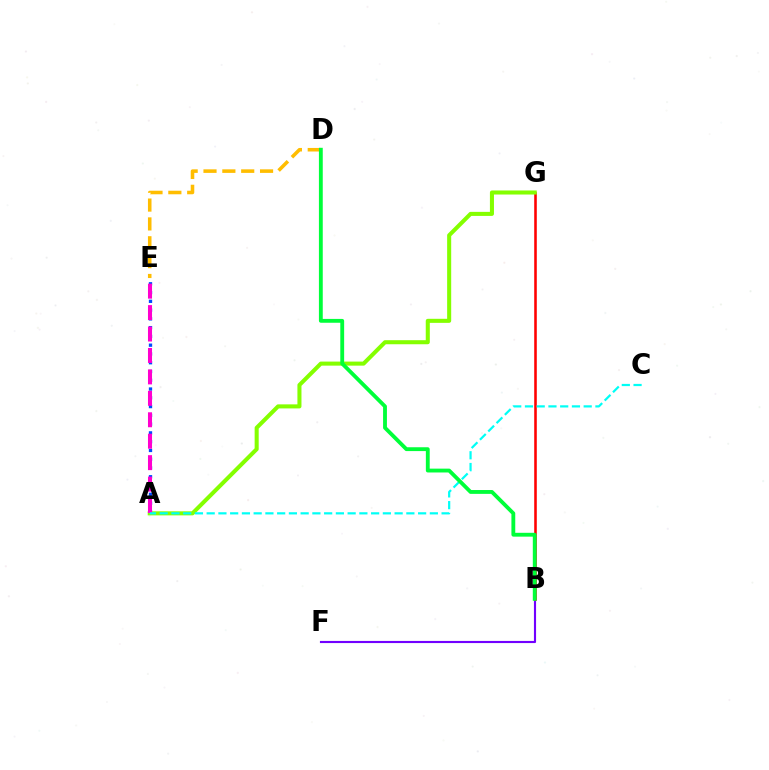{('B', 'F'): [{'color': '#7200ff', 'line_style': 'solid', 'thickness': 1.54}], ('A', 'E'): [{'color': '#004bff', 'line_style': 'dotted', 'thickness': 2.38}, {'color': '#ff00cf', 'line_style': 'dashed', 'thickness': 2.91}], ('B', 'G'): [{'color': '#ff0000', 'line_style': 'solid', 'thickness': 1.85}], ('A', 'G'): [{'color': '#84ff00', 'line_style': 'solid', 'thickness': 2.92}], ('D', 'E'): [{'color': '#ffbd00', 'line_style': 'dashed', 'thickness': 2.56}], ('A', 'C'): [{'color': '#00fff6', 'line_style': 'dashed', 'thickness': 1.6}], ('B', 'D'): [{'color': '#00ff39', 'line_style': 'solid', 'thickness': 2.77}]}